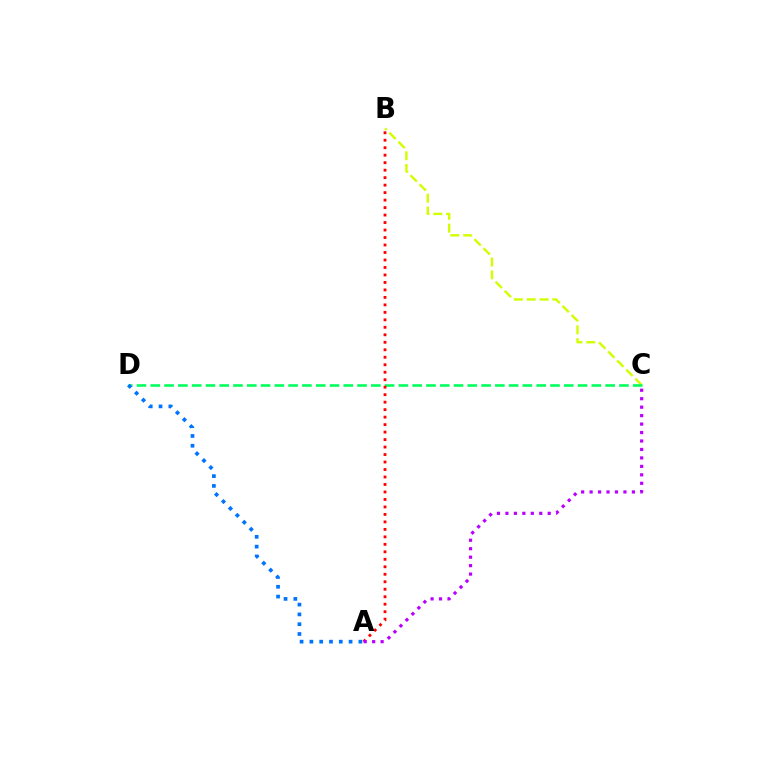{('B', 'C'): [{'color': '#d1ff00', 'line_style': 'dashed', 'thickness': 1.74}], ('C', 'D'): [{'color': '#00ff5c', 'line_style': 'dashed', 'thickness': 1.87}], ('A', 'D'): [{'color': '#0074ff', 'line_style': 'dotted', 'thickness': 2.66}], ('A', 'B'): [{'color': '#ff0000', 'line_style': 'dotted', 'thickness': 2.03}], ('A', 'C'): [{'color': '#b900ff', 'line_style': 'dotted', 'thickness': 2.3}]}